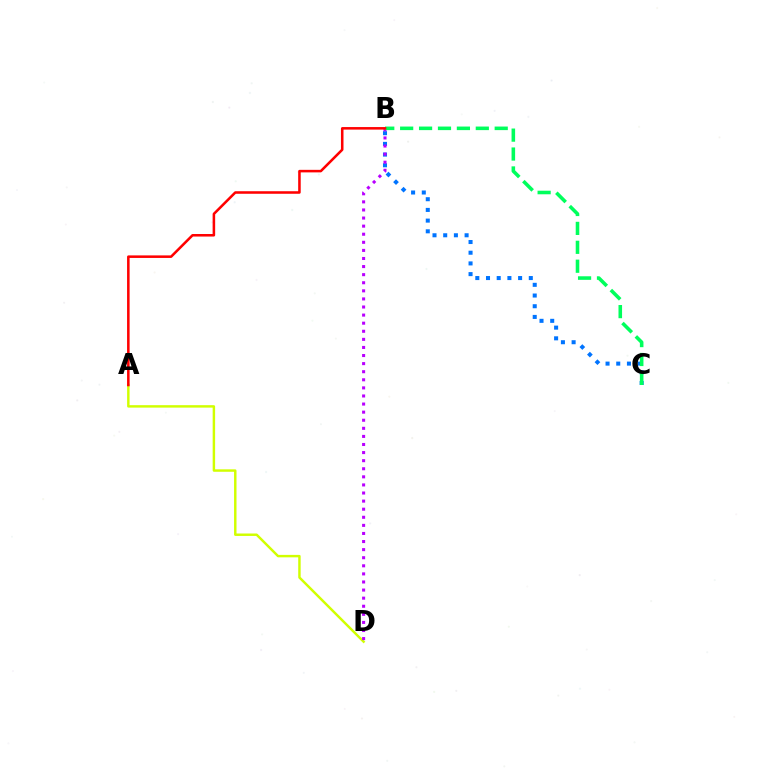{('B', 'C'): [{'color': '#0074ff', 'line_style': 'dotted', 'thickness': 2.91}, {'color': '#00ff5c', 'line_style': 'dashed', 'thickness': 2.57}], ('A', 'D'): [{'color': '#d1ff00', 'line_style': 'solid', 'thickness': 1.76}], ('B', 'D'): [{'color': '#b900ff', 'line_style': 'dotted', 'thickness': 2.2}], ('A', 'B'): [{'color': '#ff0000', 'line_style': 'solid', 'thickness': 1.83}]}